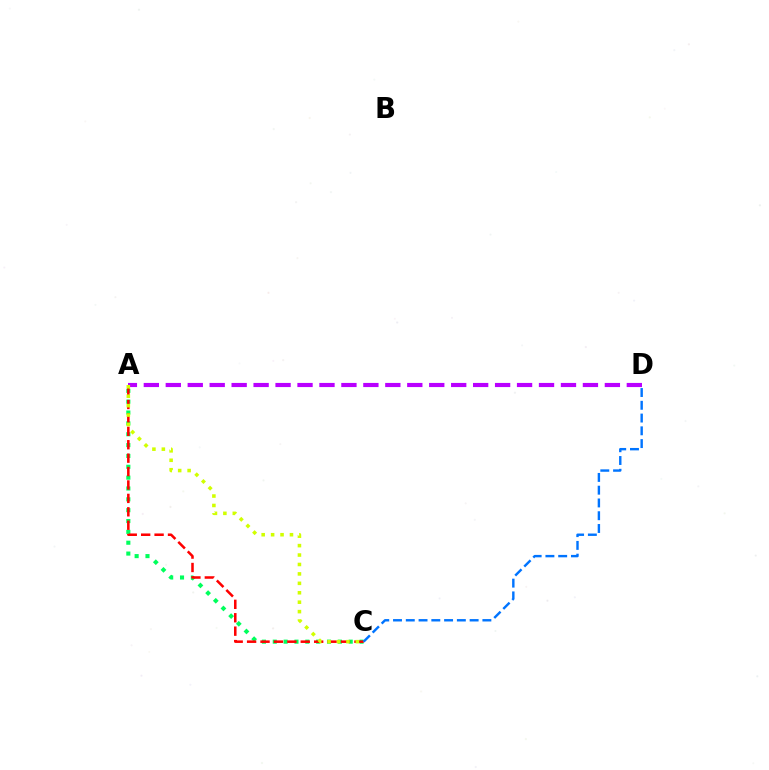{('A', 'C'): [{'color': '#00ff5c', 'line_style': 'dotted', 'thickness': 2.95}, {'color': '#ff0000', 'line_style': 'dashed', 'thickness': 1.82}, {'color': '#d1ff00', 'line_style': 'dotted', 'thickness': 2.56}], ('A', 'D'): [{'color': '#b900ff', 'line_style': 'dashed', 'thickness': 2.98}], ('C', 'D'): [{'color': '#0074ff', 'line_style': 'dashed', 'thickness': 1.73}]}